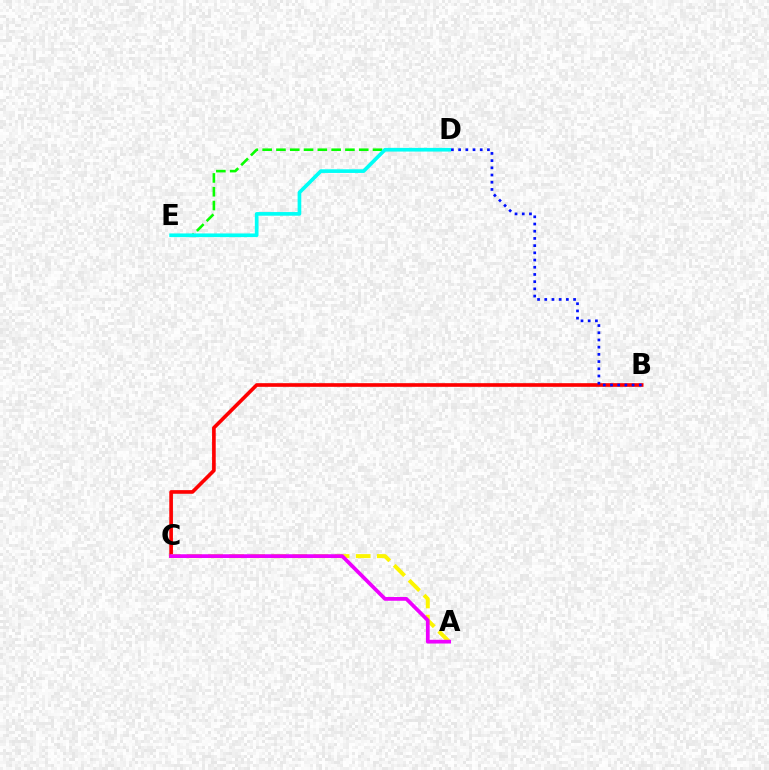{('B', 'C'): [{'color': '#ff0000', 'line_style': 'solid', 'thickness': 2.63}], ('A', 'C'): [{'color': '#fcf500', 'line_style': 'dashed', 'thickness': 2.87}, {'color': '#ee00ff', 'line_style': 'solid', 'thickness': 2.7}], ('D', 'E'): [{'color': '#08ff00', 'line_style': 'dashed', 'thickness': 1.87}, {'color': '#00fff6', 'line_style': 'solid', 'thickness': 2.64}], ('B', 'D'): [{'color': '#0010ff', 'line_style': 'dotted', 'thickness': 1.96}]}